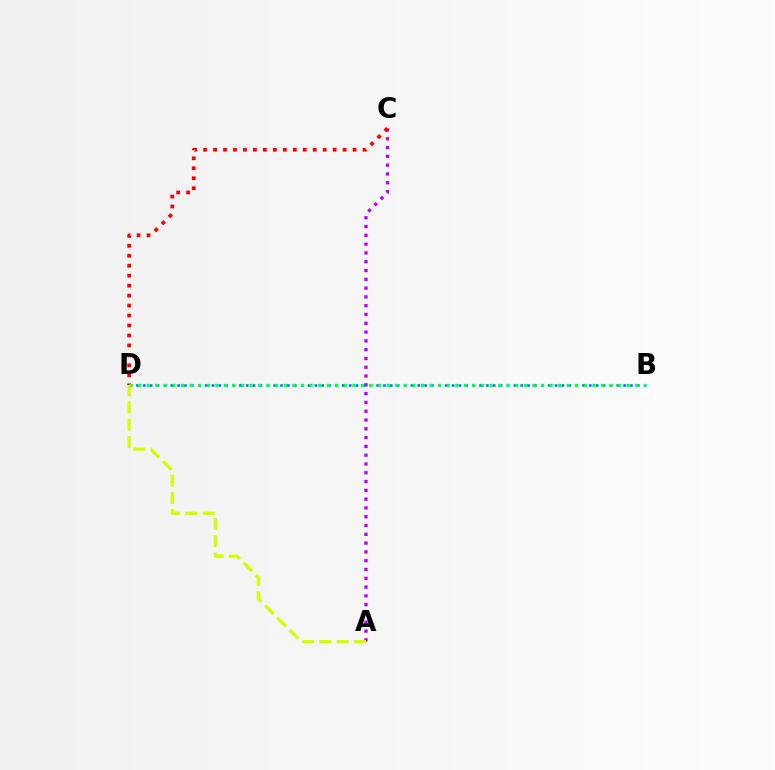{('A', 'C'): [{'color': '#b900ff', 'line_style': 'dotted', 'thickness': 2.39}], ('B', 'D'): [{'color': '#0074ff', 'line_style': 'dotted', 'thickness': 1.86}, {'color': '#00ff5c', 'line_style': 'dotted', 'thickness': 2.33}], ('C', 'D'): [{'color': '#ff0000', 'line_style': 'dotted', 'thickness': 2.71}], ('A', 'D'): [{'color': '#d1ff00', 'line_style': 'dashed', 'thickness': 2.35}]}